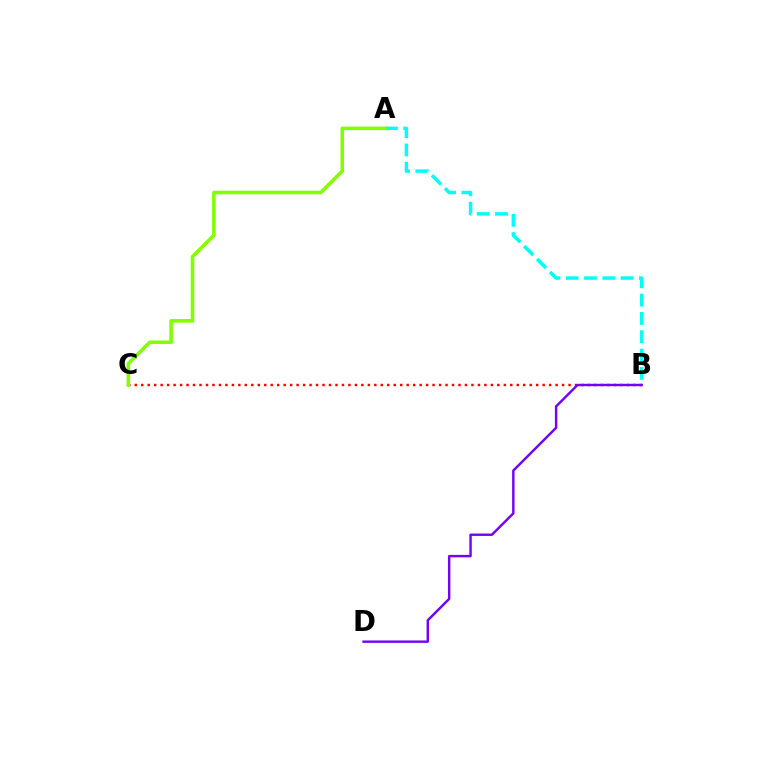{('B', 'C'): [{'color': '#ff0000', 'line_style': 'dotted', 'thickness': 1.76}], ('B', 'D'): [{'color': '#7200ff', 'line_style': 'solid', 'thickness': 1.74}], ('A', 'B'): [{'color': '#00fff6', 'line_style': 'dashed', 'thickness': 2.49}], ('A', 'C'): [{'color': '#84ff00', 'line_style': 'solid', 'thickness': 2.58}]}